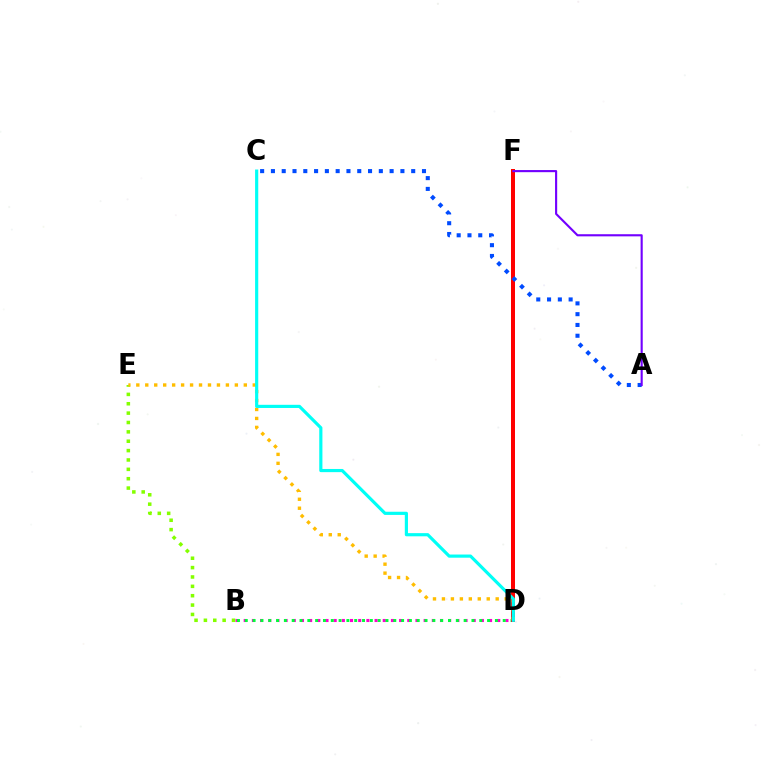{('B', 'D'): [{'color': '#ff00cf', 'line_style': 'dotted', 'thickness': 2.22}, {'color': '#00ff39', 'line_style': 'dotted', 'thickness': 2.12}], ('D', 'F'): [{'color': '#ff0000', 'line_style': 'solid', 'thickness': 2.87}], ('B', 'E'): [{'color': '#84ff00', 'line_style': 'dotted', 'thickness': 2.55}], ('A', 'C'): [{'color': '#004bff', 'line_style': 'dotted', 'thickness': 2.93}], ('D', 'E'): [{'color': '#ffbd00', 'line_style': 'dotted', 'thickness': 2.43}], ('C', 'D'): [{'color': '#00fff6', 'line_style': 'solid', 'thickness': 2.28}], ('A', 'F'): [{'color': '#7200ff', 'line_style': 'solid', 'thickness': 1.53}]}